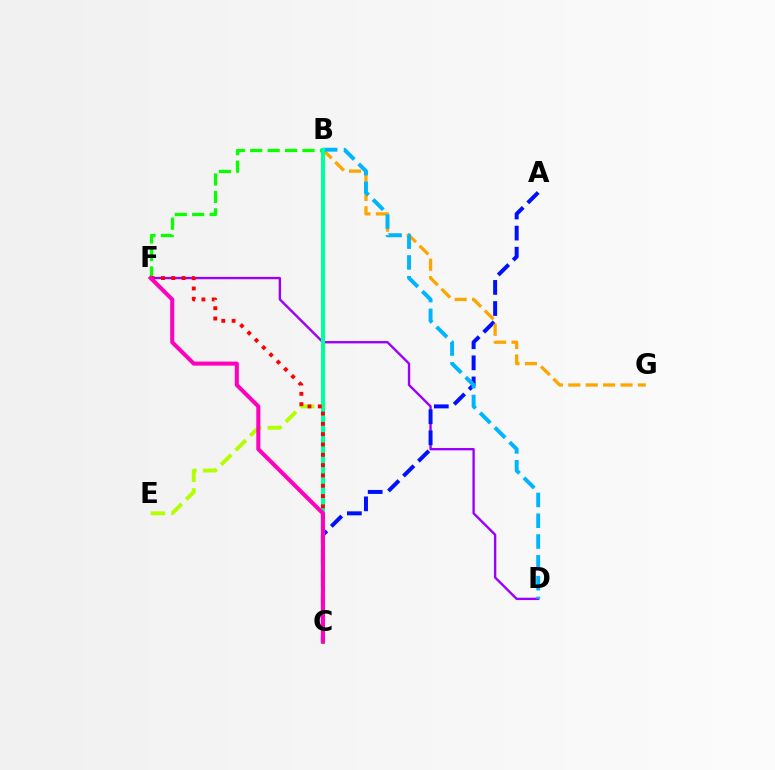{('D', 'F'): [{'color': '#9b00ff', 'line_style': 'solid', 'thickness': 1.7}], ('B', 'F'): [{'color': '#08ff00', 'line_style': 'dashed', 'thickness': 2.37}], ('B', 'E'): [{'color': '#b3ff00', 'line_style': 'dashed', 'thickness': 2.8}], ('A', 'C'): [{'color': '#0010ff', 'line_style': 'dashed', 'thickness': 2.87}], ('B', 'G'): [{'color': '#ffa500', 'line_style': 'dashed', 'thickness': 2.36}], ('B', 'D'): [{'color': '#00b5ff', 'line_style': 'dashed', 'thickness': 2.83}], ('B', 'C'): [{'color': '#00ff9d', 'line_style': 'solid', 'thickness': 2.9}], ('C', 'F'): [{'color': '#ff0000', 'line_style': 'dotted', 'thickness': 2.8}, {'color': '#ff00bd', 'line_style': 'solid', 'thickness': 2.92}]}